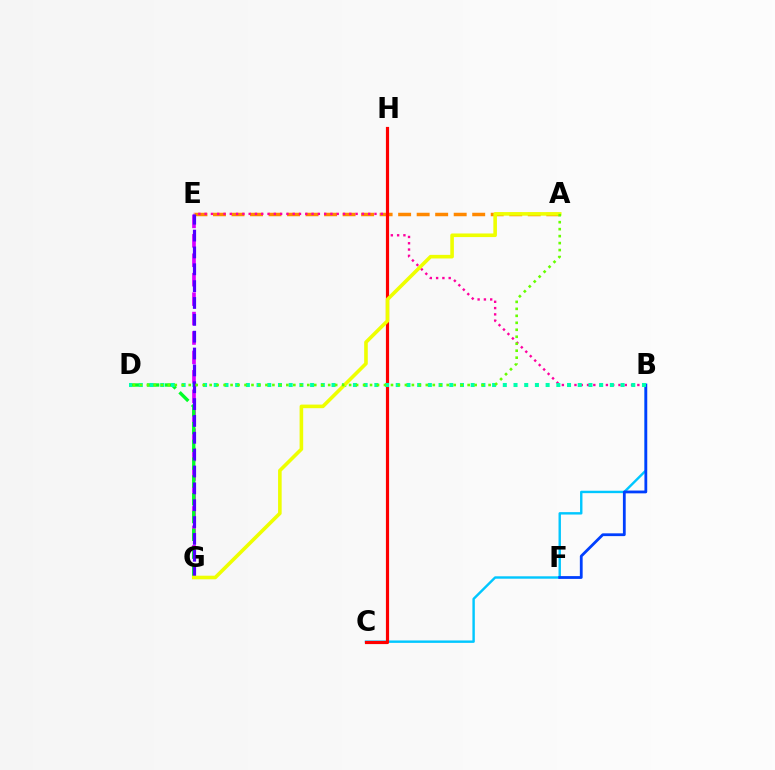{('E', 'G'): [{'color': '#d600ff', 'line_style': 'dashed', 'thickness': 2.64}, {'color': '#4f00ff', 'line_style': 'dashed', 'thickness': 2.29}], ('B', 'C'): [{'color': '#00c7ff', 'line_style': 'solid', 'thickness': 1.74}], ('A', 'E'): [{'color': '#ff8800', 'line_style': 'dashed', 'thickness': 2.52}], ('B', 'F'): [{'color': '#003fff', 'line_style': 'solid', 'thickness': 2.01}], ('B', 'E'): [{'color': '#ff00a0', 'line_style': 'dotted', 'thickness': 1.71}], ('D', 'G'): [{'color': '#00ff27', 'line_style': 'dashed', 'thickness': 2.42}], ('C', 'H'): [{'color': '#ff0000', 'line_style': 'solid', 'thickness': 2.29}], ('B', 'D'): [{'color': '#00ffaf', 'line_style': 'dotted', 'thickness': 2.91}], ('A', 'G'): [{'color': '#eeff00', 'line_style': 'solid', 'thickness': 2.59}], ('A', 'D'): [{'color': '#66ff00', 'line_style': 'dotted', 'thickness': 1.89}]}